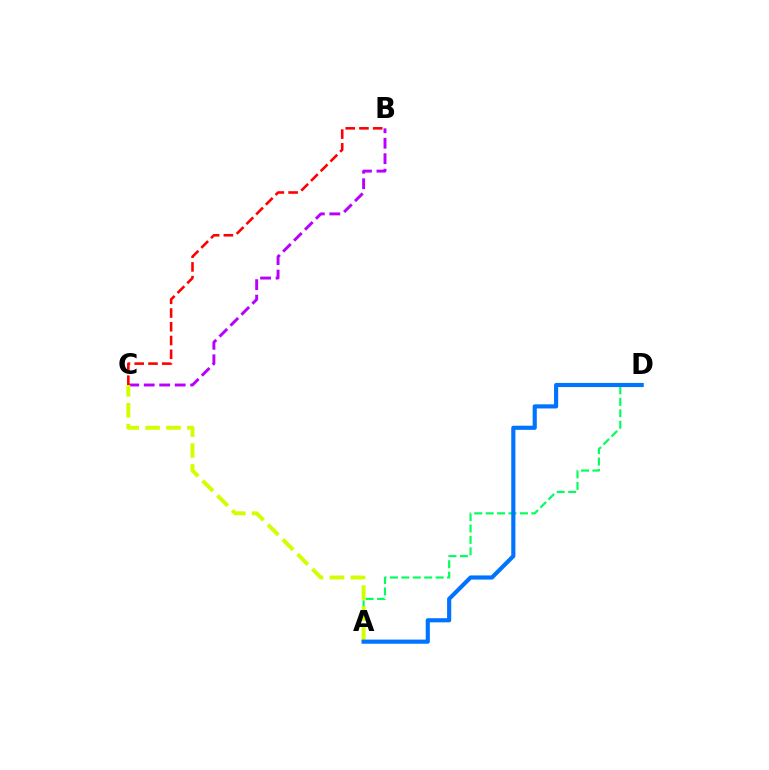{('A', 'D'): [{'color': '#00ff5c', 'line_style': 'dashed', 'thickness': 1.55}, {'color': '#0074ff', 'line_style': 'solid', 'thickness': 2.98}], ('B', 'C'): [{'color': '#b900ff', 'line_style': 'dashed', 'thickness': 2.1}, {'color': '#ff0000', 'line_style': 'dashed', 'thickness': 1.87}], ('A', 'C'): [{'color': '#d1ff00', 'line_style': 'dashed', 'thickness': 2.84}]}